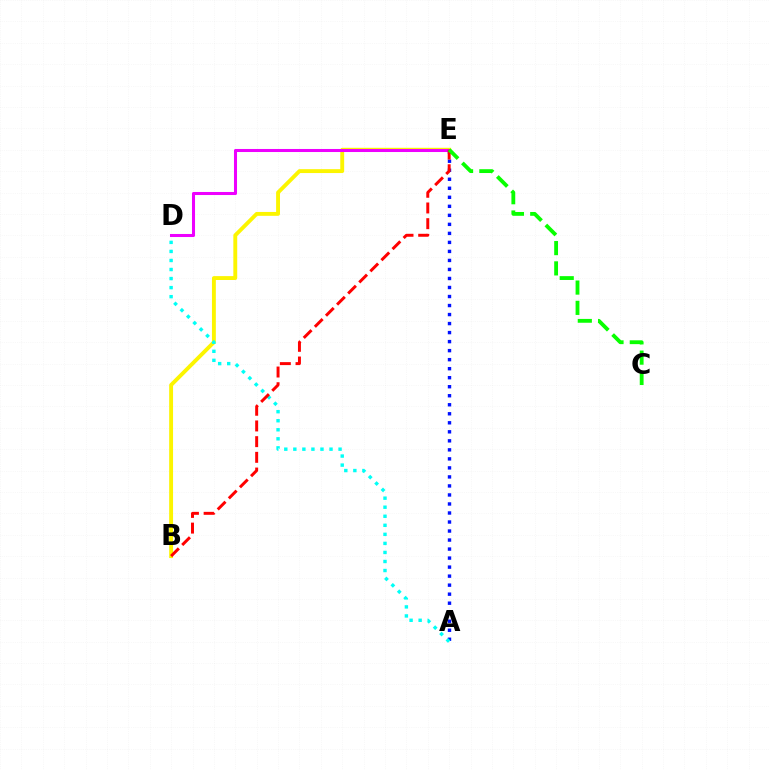{('B', 'E'): [{'color': '#fcf500', 'line_style': 'solid', 'thickness': 2.79}, {'color': '#ff0000', 'line_style': 'dashed', 'thickness': 2.13}], ('A', 'E'): [{'color': '#0010ff', 'line_style': 'dotted', 'thickness': 2.45}], ('A', 'D'): [{'color': '#00fff6', 'line_style': 'dotted', 'thickness': 2.46}], ('D', 'E'): [{'color': '#ee00ff', 'line_style': 'solid', 'thickness': 2.19}], ('C', 'E'): [{'color': '#08ff00', 'line_style': 'dashed', 'thickness': 2.76}]}